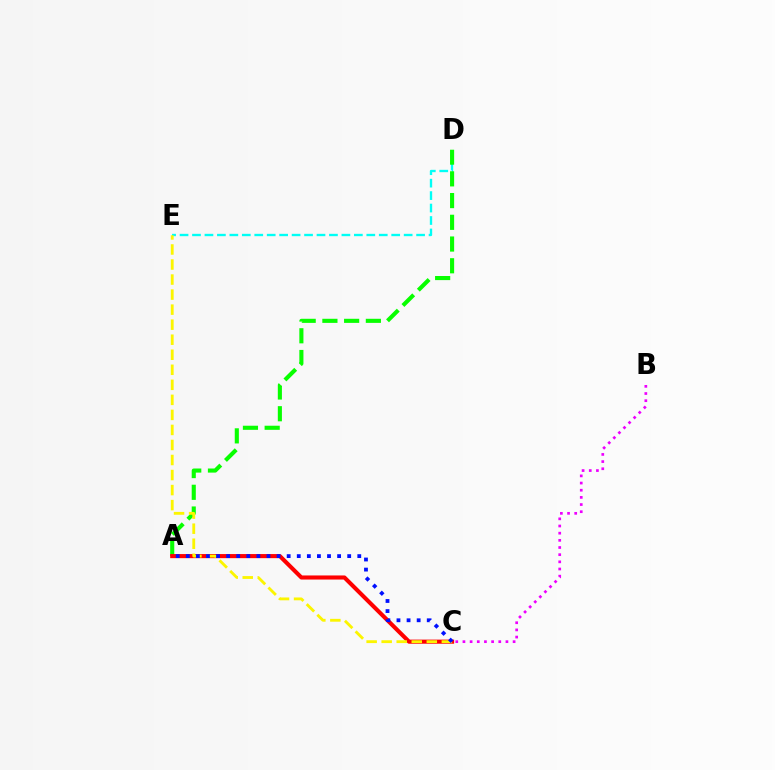{('D', 'E'): [{'color': '#00fff6', 'line_style': 'dashed', 'thickness': 1.69}], ('A', 'D'): [{'color': '#08ff00', 'line_style': 'dashed', 'thickness': 2.95}], ('A', 'C'): [{'color': '#ff0000', 'line_style': 'solid', 'thickness': 2.95}, {'color': '#0010ff', 'line_style': 'dotted', 'thickness': 2.74}], ('C', 'E'): [{'color': '#fcf500', 'line_style': 'dashed', 'thickness': 2.04}], ('B', 'C'): [{'color': '#ee00ff', 'line_style': 'dotted', 'thickness': 1.95}]}